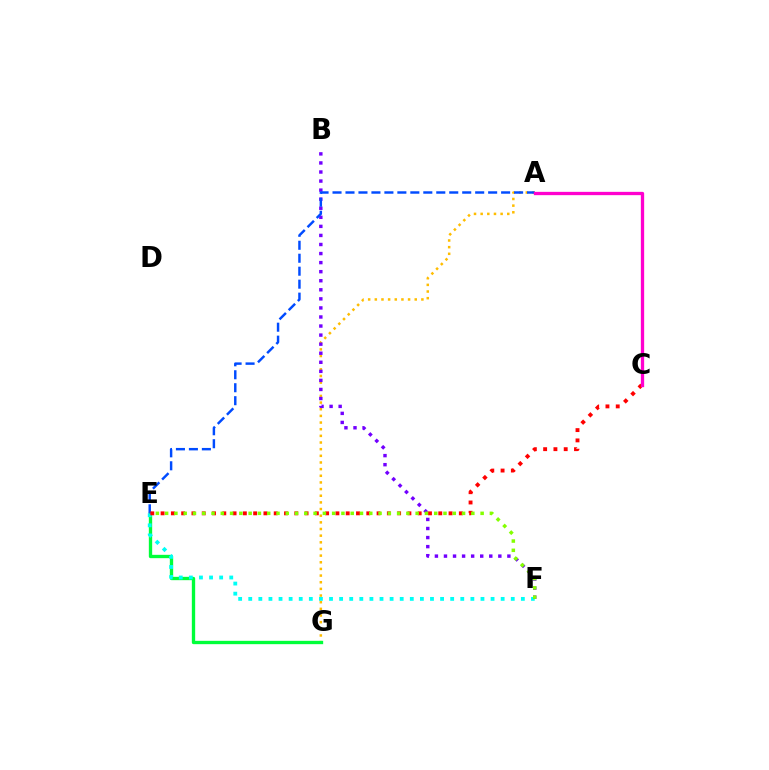{('A', 'G'): [{'color': '#ffbd00', 'line_style': 'dotted', 'thickness': 1.81}], ('E', 'G'): [{'color': '#00ff39', 'line_style': 'solid', 'thickness': 2.4}], ('E', 'F'): [{'color': '#00fff6', 'line_style': 'dotted', 'thickness': 2.74}, {'color': '#84ff00', 'line_style': 'dotted', 'thickness': 2.52}], ('B', 'F'): [{'color': '#7200ff', 'line_style': 'dotted', 'thickness': 2.46}], ('A', 'E'): [{'color': '#004bff', 'line_style': 'dashed', 'thickness': 1.76}], ('C', 'E'): [{'color': '#ff0000', 'line_style': 'dotted', 'thickness': 2.79}], ('A', 'C'): [{'color': '#ff00cf', 'line_style': 'solid', 'thickness': 2.38}]}